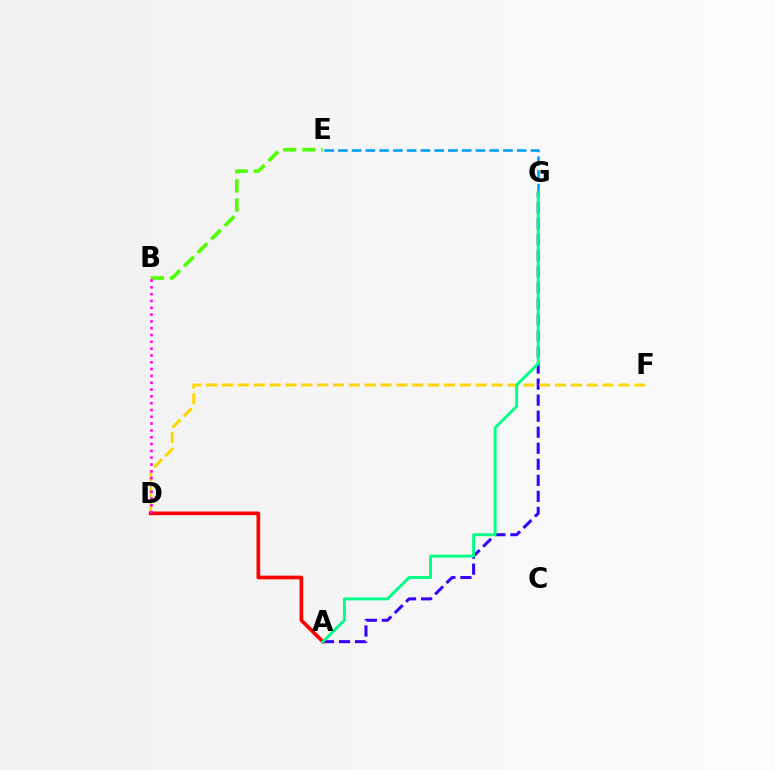{('B', 'E'): [{'color': '#4fff00', 'line_style': 'dashed', 'thickness': 2.6}], ('A', 'G'): [{'color': '#3700ff', 'line_style': 'dashed', 'thickness': 2.18}, {'color': '#00ff86', 'line_style': 'solid', 'thickness': 2.1}], ('D', 'F'): [{'color': '#ffd500', 'line_style': 'dashed', 'thickness': 2.15}], ('A', 'D'): [{'color': '#ff0000', 'line_style': 'solid', 'thickness': 2.64}], ('E', 'G'): [{'color': '#009eff', 'line_style': 'dashed', 'thickness': 1.87}], ('B', 'D'): [{'color': '#ff00ed', 'line_style': 'dotted', 'thickness': 1.85}]}